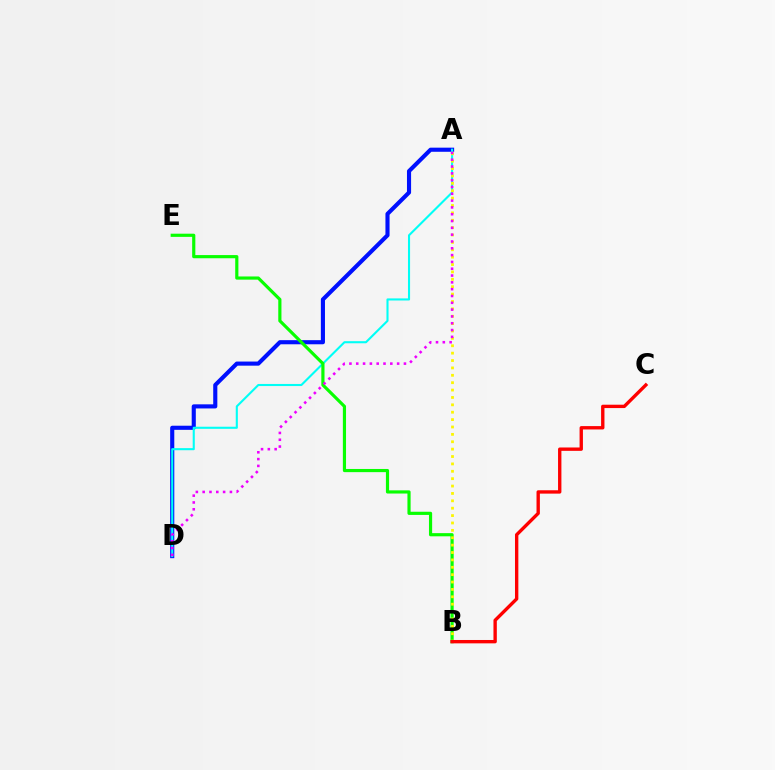{('A', 'D'): [{'color': '#0010ff', 'line_style': 'solid', 'thickness': 2.96}, {'color': '#00fff6', 'line_style': 'solid', 'thickness': 1.51}, {'color': '#ee00ff', 'line_style': 'dotted', 'thickness': 1.85}], ('B', 'E'): [{'color': '#08ff00', 'line_style': 'solid', 'thickness': 2.28}], ('A', 'B'): [{'color': '#fcf500', 'line_style': 'dotted', 'thickness': 2.01}], ('B', 'C'): [{'color': '#ff0000', 'line_style': 'solid', 'thickness': 2.42}]}